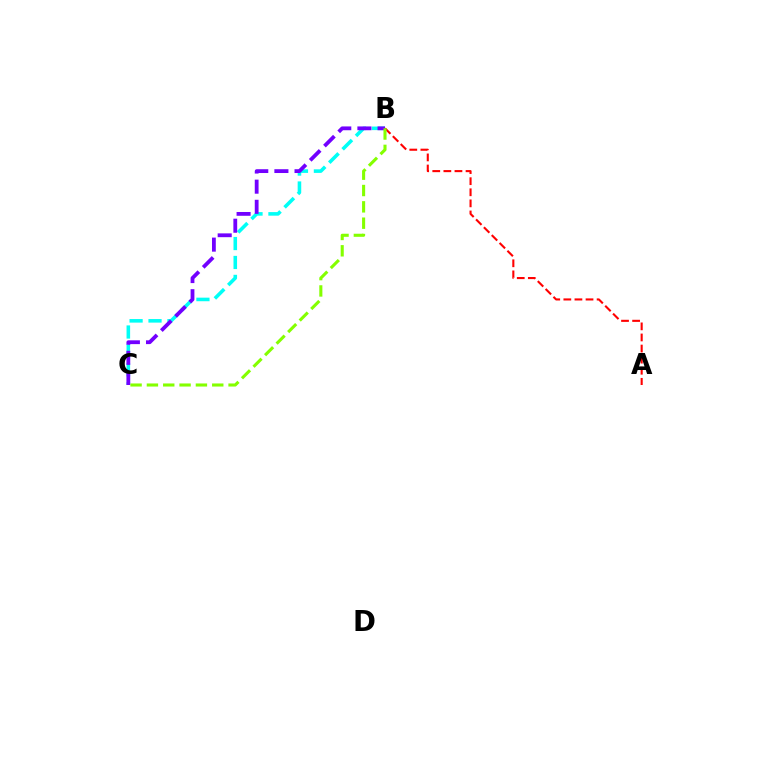{('B', 'C'): [{'color': '#00fff6', 'line_style': 'dashed', 'thickness': 2.57}, {'color': '#7200ff', 'line_style': 'dashed', 'thickness': 2.74}, {'color': '#84ff00', 'line_style': 'dashed', 'thickness': 2.22}], ('A', 'B'): [{'color': '#ff0000', 'line_style': 'dashed', 'thickness': 1.51}]}